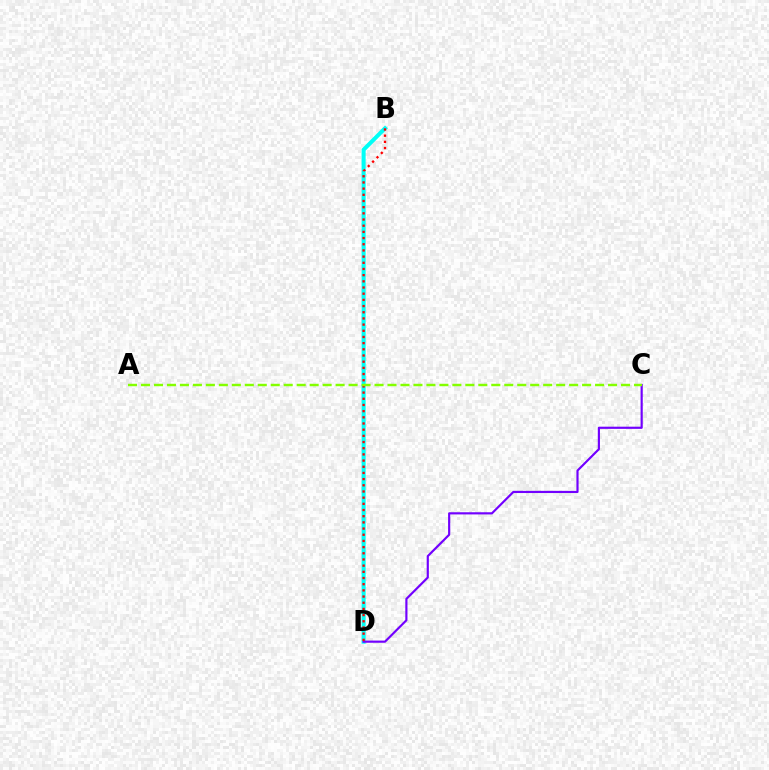{('B', 'D'): [{'color': '#00fff6', 'line_style': 'solid', 'thickness': 2.91}, {'color': '#ff0000', 'line_style': 'dotted', 'thickness': 1.68}], ('C', 'D'): [{'color': '#7200ff', 'line_style': 'solid', 'thickness': 1.56}], ('A', 'C'): [{'color': '#84ff00', 'line_style': 'dashed', 'thickness': 1.76}]}